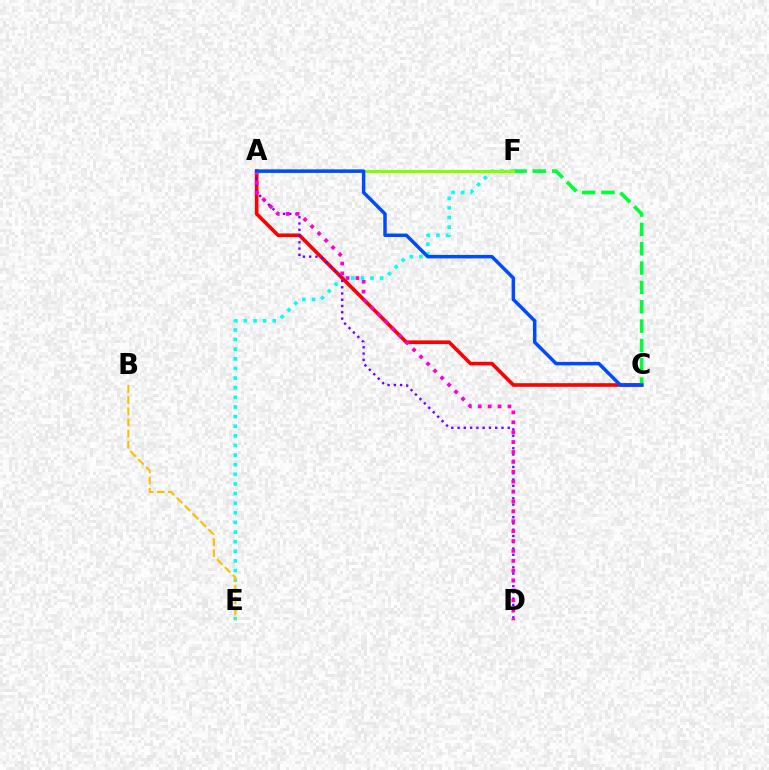{('E', 'F'): [{'color': '#00fff6', 'line_style': 'dotted', 'thickness': 2.61}], ('B', 'E'): [{'color': '#ffbd00', 'line_style': 'dashed', 'thickness': 1.52}], ('A', 'C'): [{'color': '#ff0000', 'line_style': 'solid', 'thickness': 2.62}, {'color': '#004bff', 'line_style': 'solid', 'thickness': 2.51}], ('C', 'F'): [{'color': '#00ff39', 'line_style': 'dashed', 'thickness': 2.63}], ('A', 'D'): [{'color': '#7200ff', 'line_style': 'dotted', 'thickness': 1.7}, {'color': '#ff00cf', 'line_style': 'dotted', 'thickness': 2.69}], ('A', 'F'): [{'color': '#84ff00', 'line_style': 'solid', 'thickness': 2.2}]}